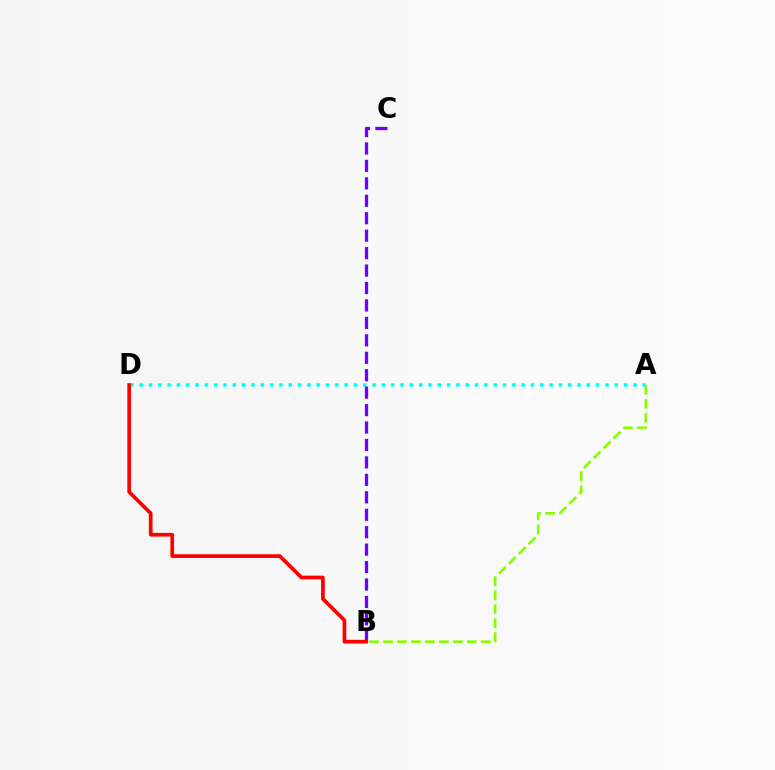{('A', 'D'): [{'color': '#00fff6', 'line_style': 'dotted', 'thickness': 2.53}], ('A', 'B'): [{'color': '#84ff00', 'line_style': 'dashed', 'thickness': 1.9}], ('B', 'C'): [{'color': '#7200ff', 'line_style': 'dashed', 'thickness': 2.37}], ('B', 'D'): [{'color': '#ff0000', 'line_style': 'solid', 'thickness': 2.67}]}